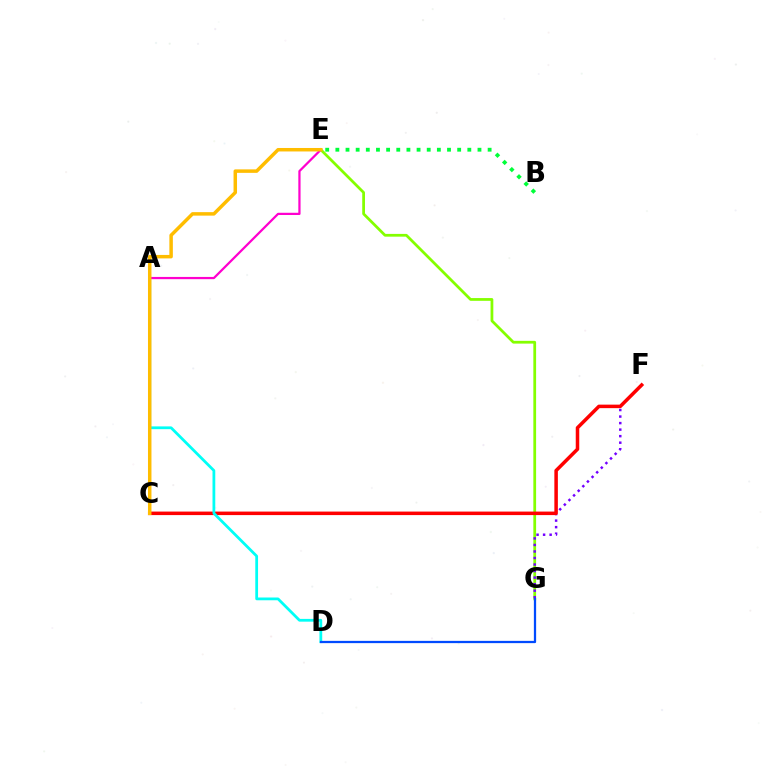{('E', 'G'): [{'color': '#84ff00', 'line_style': 'solid', 'thickness': 1.98}], ('F', 'G'): [{'color': '#7200ff', 'line_style': 'dotted', 'thickness': 1.77}], ('C', 'F'): [{'color': '#ff0000', 'line_style': 'solid', 'thickness': 2.53}], ('A', 'D'): [{'color': '#00fff6', 'line_style': 'solid', 'thickness': 1.99}], ('B', 'E'): [{'color': '#00ff39', 'line_style': 'dotted', 'thickness': 2.76}], ('A', 'E'): [{'color': '#ff00cf', 'line_style': 'solid', 'thickness': 1.61}], ('C', 'E'): [{'color': '#ffbd00', 'line_style': 'solid', 'thickness': 2.51}], ('D', 'G'): [{'color': '#004bff', 'line_style': 'solid', 'thickness': 1.63}]}